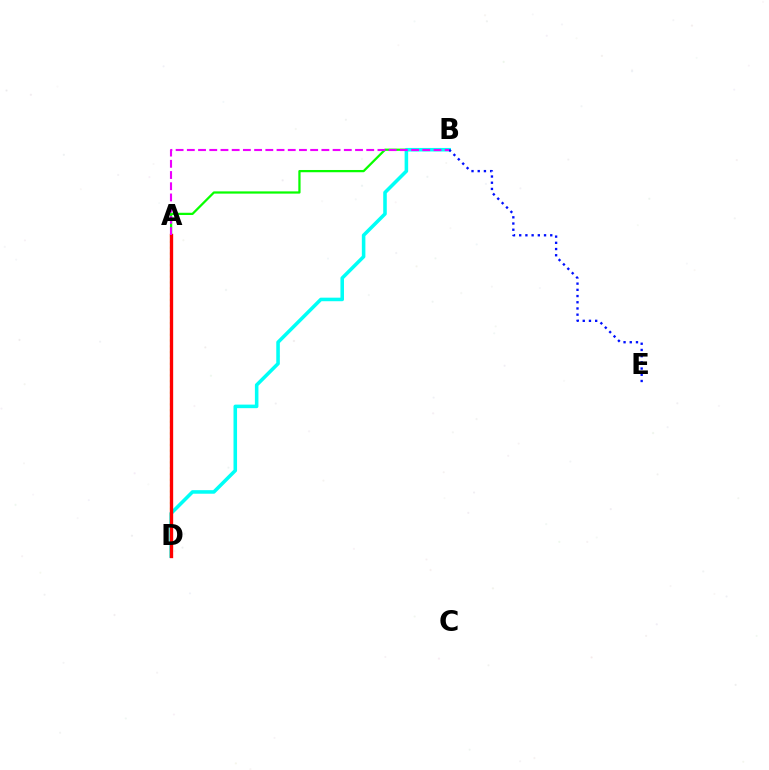{('B', 'D'): [{'color': '#08ff00', 'line_style': 'solid', 'thickness': 1.62}, {'color': '#00fff6', 'line_style': 'solid', 'thickness': 2.56}], ('A', 'D'): [{'color': '#fcf500', 'line_style': 'dotted', 'thickness': 1.58}, {'color': '#ff0000', 'line_style': 'solid', 'thickness': 2.4}], ('B', 'E'): [{'color': '#0010ff', 'line_style': 'dotted', 'thickness': 1.69}], ('A', 'B'): [{'color': '#ee00ff', 'line_style': 'dashed', 'thickness': 1.52}]}